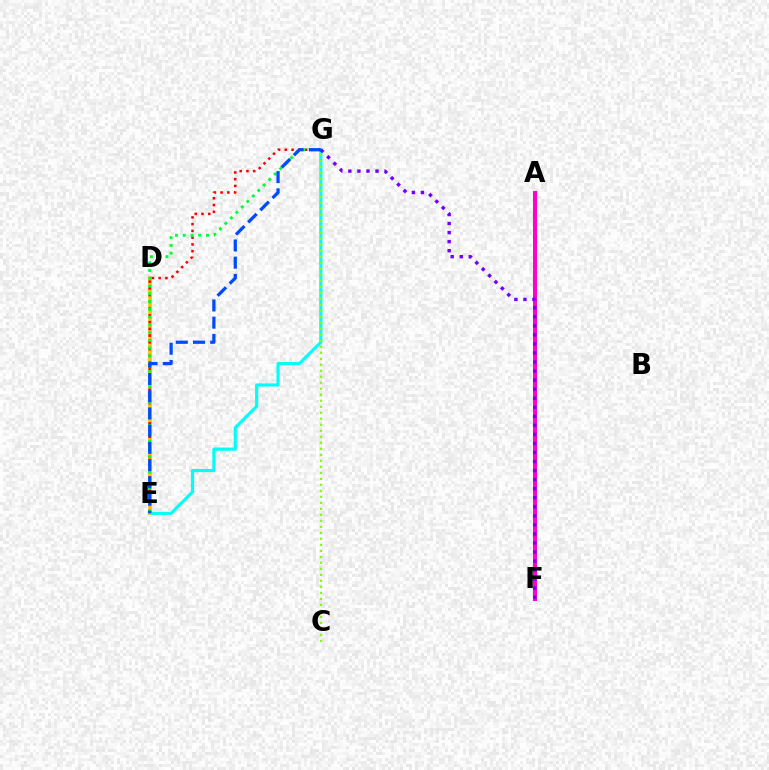{('E', 'G'): [{'color': '#00fff6', 'line_style': 'solid', 'thickness': 2.29}, {'color': '#ff0000', 'line_style': 'dotted', 'thickness': 1.83}, {'color': '#00ff39', 'line_style': 'dotted', 'thickness': 2.11}, {'color': '#004bff', 'line_style': 'dashed', 'thickness': 2.34}], ('A', 'F'): [{'color': '#ff00cf', 'line_style': 'solid', 'thickness': 2.86}], ('D', 'E'): [{'color': '#ffbd00', 'line_style': 'solid', 'thickness': 2.64}], ('F', 'G'): [{'color': '#7200ff', 'line_style': 'dotted', 'thickness': 2.46}], ('C', 'G'): [{'color': '#84ff00', 'line_style': 'dotted', 'thickness': 1.63}]}